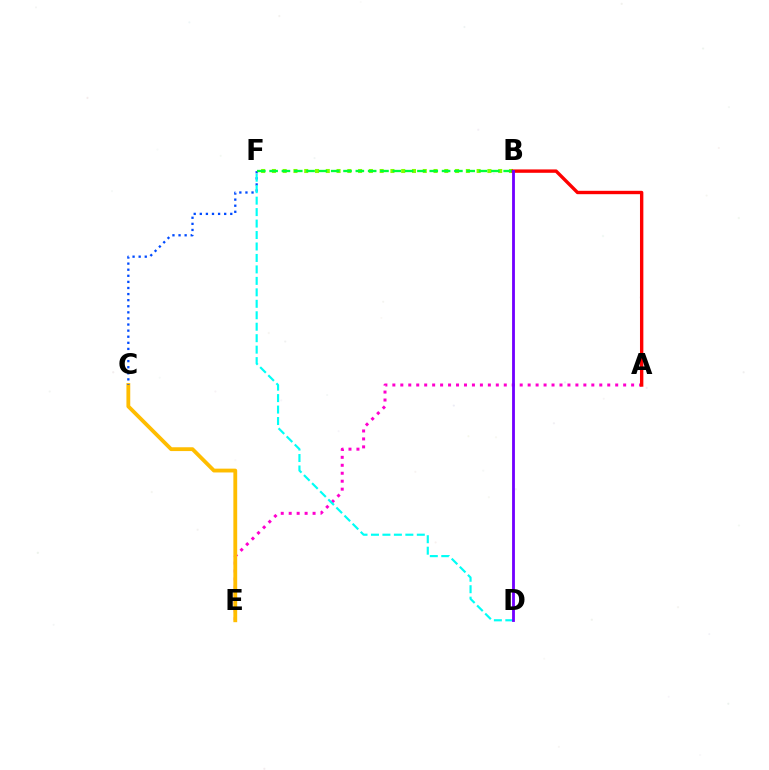{('A', 'E'): [{'color': '#ff00cf', 'line_style': 'dotted', 'thickness': 2.16}], ('C', 'E'): [{'color': '#ffbd00', 'line_style': 'solid', 'thickness': 2.75}], ('C', 'F'): [{'color': '#004bff', 'line_style': 'dotted', 'thickness': 1.66}], ('D', 'F'): [{'color': '#00fff6', 'line_style': 'dashed', 'thickness': 1.56}], ('B', 'F'): [{'color': '#84ff00', 'line_style': 'dotted', 'thickness': 2.93}, {'color': '#00ff39', 'line_style': 'dashed', 'thickness': 1.67}], ('A', 'B'): [{'color': '#ff0000', 'line_style': 'solid', 'thickness': 2.43}], ('B', 'D'): [{'color': '#7200ff', 'line_style': 'solid', 'thickness': 2.03}]}